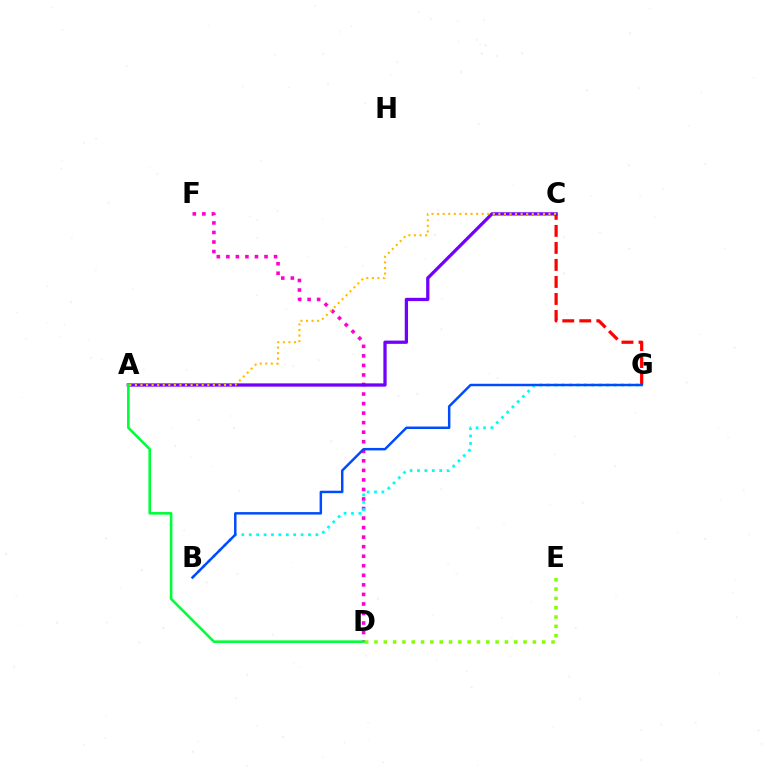{('D', 'F'): [{'color': '#ff00cf', 'line_style': 'dotted', 'thickness': 2.59}], ('B', 'G'): [{'color': '#00fff6', 'line_style': 'dotted', 'thickness': 2.01}, {'color': '#004bff', 'line_style': 'solid', 'thickness': 1.78}], ('C', 'G'): [{'color': '#ff0000', 'line_style': 'dashed', 'thickness': 2.31}], ('A', 'C'): [{'color': '#7200ff', 'line_style': 'solid', 'thickness': 2.35}, {'color': '#ffbd00', 'line_style': 'dotted', 'thickness': 1.51}], ('A', 'D'): [{'color': '#00ff39', 'line_style': 'solid', 'thickness': 1.88}], ('D', 'E'): [{'color': '#84ff00', 'line_style': 'dotted', 'thickness': 2.53}]}